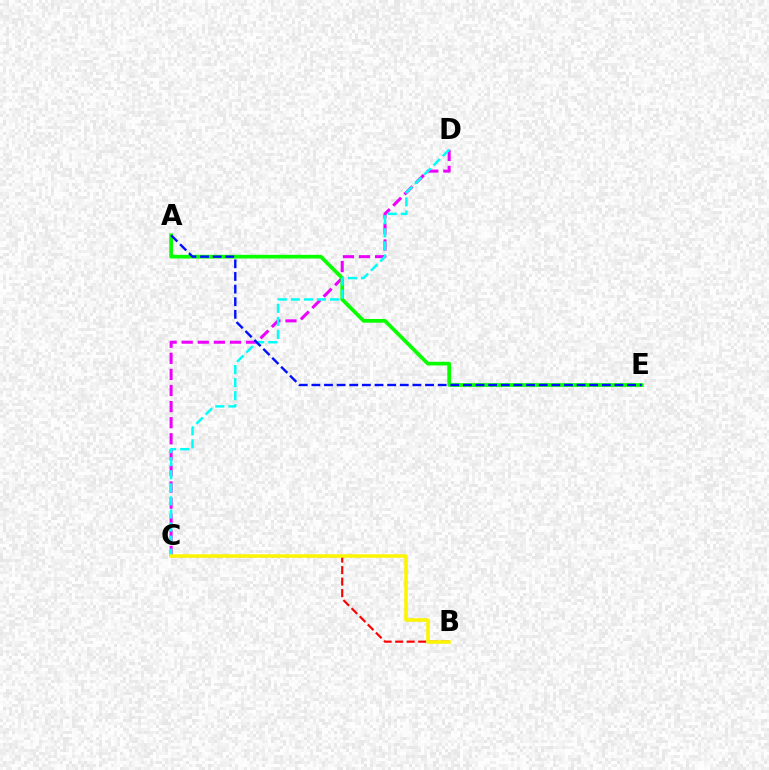{('C', 'D'): [{'color': '#ee00ff', 'line_style': 'dashed', 'thickness': 2.19}, {'color': '#00fff6', 'line_style': 'dashed', 'thickness': 1.78}], ('A', 'E'): [{'color': '#08ff00', 'line_style': 'solid', 'thickness': 2.66}, {'color': '#0010ff', 'line_style': 'dashed', 'thickness': 1.72}], ('B', 'C'): [{'color': '#ff0000', 'line_style': 'dashed', 'thickness': 1.56}, {'color': '#fcf500', 'line_style': 'solid', 'thickness': 2.52}]}